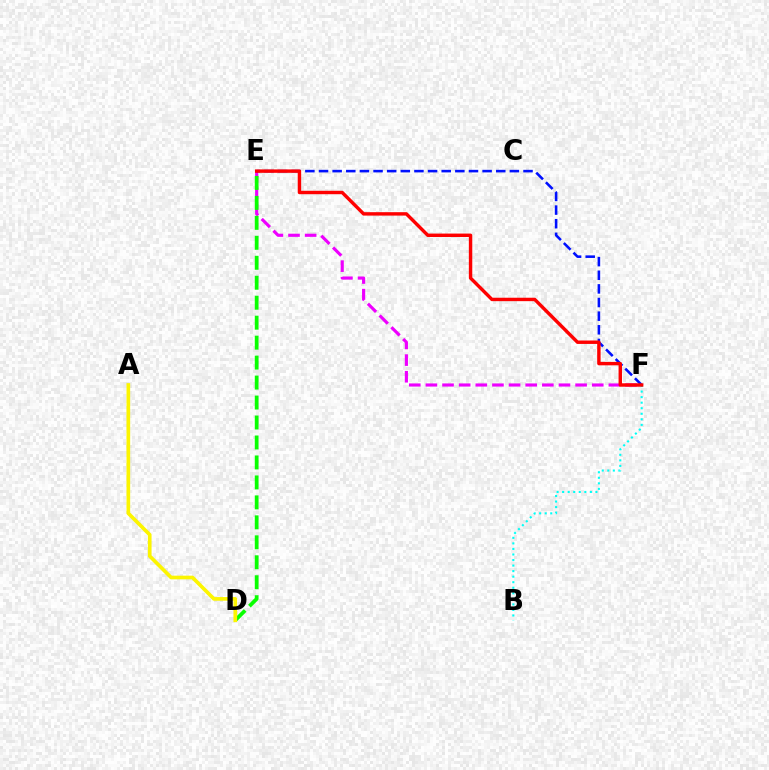{('B', 'F'): [{'color': '#00fff6', 'line_style': 'dotted', 'thickness': 1.51}], ('E', 'F'): [{'color': '#ee00ff', 'line_style': 'dashed', 'thickness': 2.26}, {'color': '#0010ff', 'line_style': 'dashed', 'thickness': 1.85}, {'color': '#ff0000', 'line_style': 'solid', 'thickness': 2.46}], ('D', 'E'): [{'color': '#08ff00', 'line_style': 'dashed', 'thickness': 2.71}], ('A', 'D'): [{'color': '#fcf500', 'line_style': 'solid', 'thickness': 2.64}]}